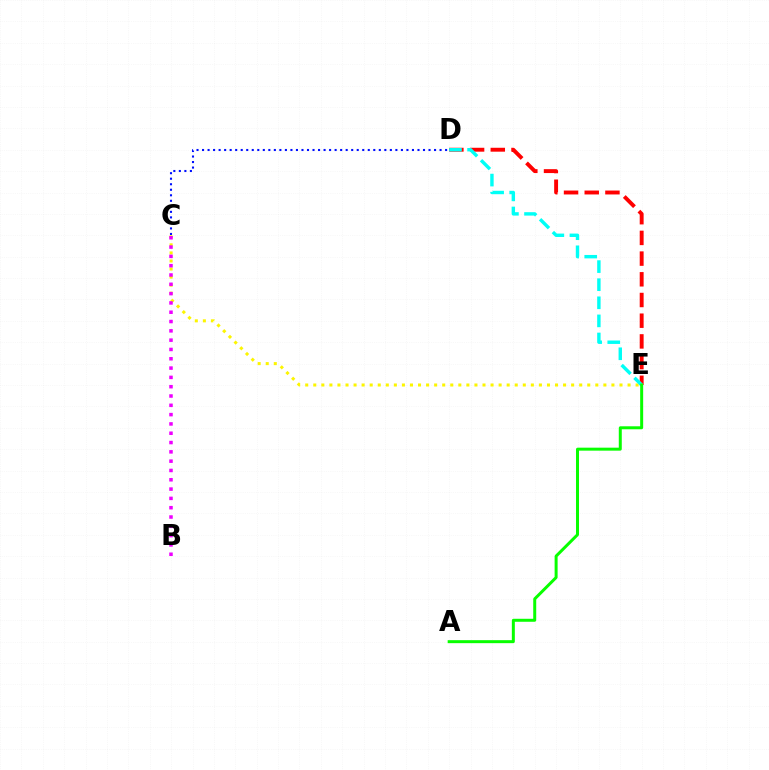{('C', 'D'): [{'color': '#0010ff', 'line_style': 'dotted', 'thickness': 1.5}], ('D', 'E'): [{'color': '#ff0000', 'line_style': 'dashed', 'thickness': 2.81}, {'color': '#00fff6', 'line_style': 'dashed', 'thickness': 2.46}], ('C', 'E'): [{'color': '#fcf500', 'line_style': 'dotted', 'thickness': 2.19}], ('A', 'E'): [{'color': '#08ff00', 'line_style': 'solid', 'thickness': 2.15}], ('B', 'C'): [{'color': '#ee00ff', 'line_style': 'dotted', 'thickness': 2.53}]}